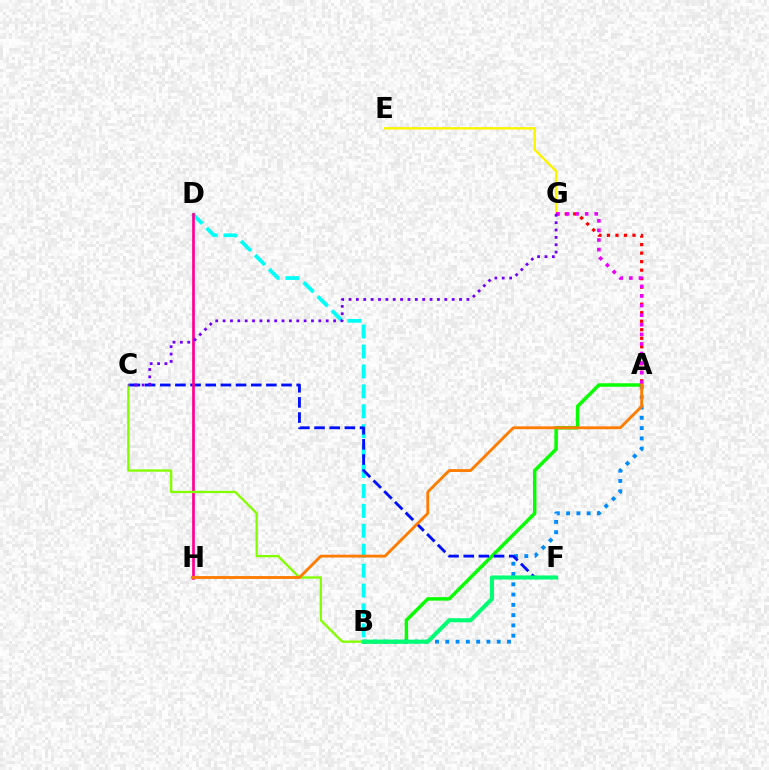{('B', 'D'): [{'color': '#00fff6', 'line_style': 'dashed', 'thickness': 2.71}], ('A', 'B'): [{'color': '#08ff00', 'line_style': 'solid', 'thickness': 2.51}, {'color': '#008cff', 'line_style': 'dotted', 'thickness': 2.8}], ('E', 'G'): [{'color': '#fcf500', 'line_style': 'solid', 'thickness': 1.74}], ('C', 'F'): [{'color': '#0010ff', 'line_style': 'dashed', 'thickness': 2.06}], ('A', 'G'): [{'color': '#ff0000', 'line_style': 'dotted', 'thickness': 2.31}, {'color': '#ee00ff', 'line_style': 'dotted', 'thickness': 2.6}], ('D', 'H'): [{'color': '#ff0094', 'line_style': 'solid', 'thickness': 1.95}], ('B', 'C'): [{'color': '#84ff00', 'line_style': 'solid', 'thickness': 1.67}], ('B', 'F'): [{'color': '#00ff74', 'line_style': 'solid', 'thickness': 2.95}], ('A', 'H'): [{'color': '#ff7c00', 'line_style': 'solid', 'thickness': 2.05}], ('C', 'G'): [{'color': '#7200ff', 'line_style': 'dotted', 'thickness': 2.0}]}